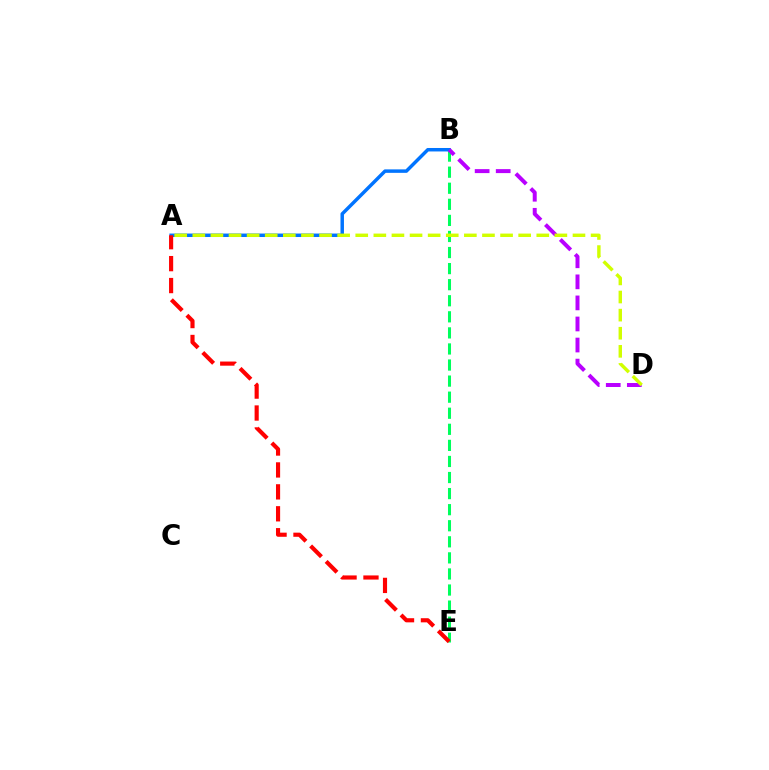{('B', 'E'): [{'color': '#00ff5c', 'line_style': 'dashed', 'thickness': 2.18}], ('A', 'B'): [{'color': '#0074ff', 'line_style': 'solid', 'thickness': 2.5}], ('B', 'D'): [{'color': '#b900ff', 'line_style': 'dashed', 'thickness': 2.86}], ('A', 'E'): [{'color': '#ff0000', 'line_style': 'dashed', 'thickness': 2.98}], ('A', 'D'): [{'color': '#d1ff00', 'line_style': 'dashed', 'thickness': 2.46}]}